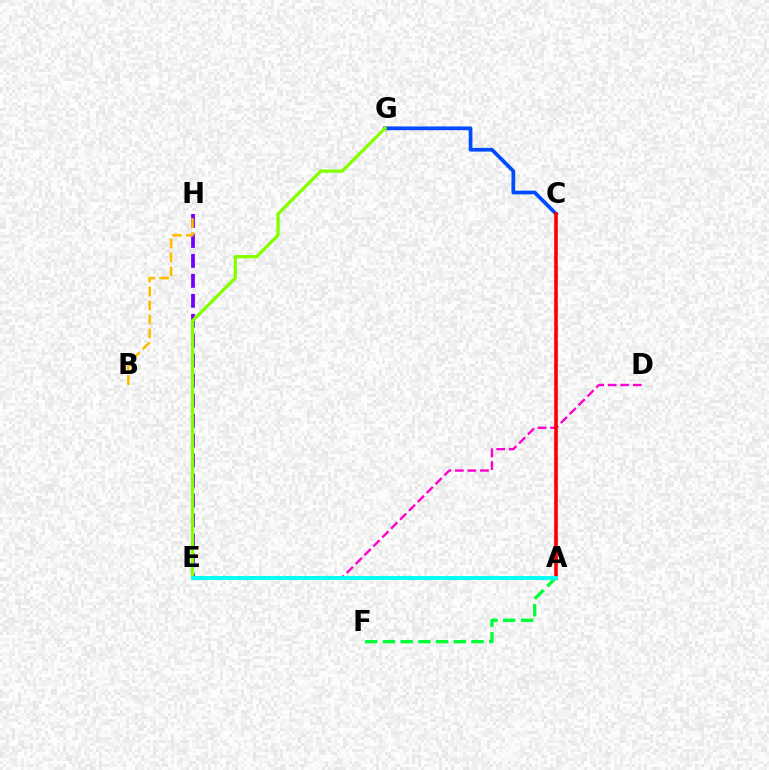{('C', 'G'): [{'color': '#004bff', 'line_style': 'solid', 'thickness': 2.69}], ('E', 'H'): [{'color': '#7200ff', 'line_style': 'dashed', 'thickness': 2.71}], ('A', 'F'): [{'color': '#00ff39', 'line_style': 'dashed', 'thickness': 2.41}], ('D', 'E'): [{'color': '#ff00cf', 'line_style': 'dashed', 'thickness': 1.71}], ('B', 'H'): [{'color': '#ffbd00', 'line_style': 'dashed', 'thickness': 1.89}], ('A', 'C'): [{'color': '#ff0000', 'line_style': 'solid', 'thickness': 2.63}], ('E', 'G'): [{'color': '#84ff00', 'line_style': 'solid', 'thickness': 2.37}], ('A', 'E'): [{'color': '#00fff6', 'line_style': 'solid', 'thickness': 2.79}]}